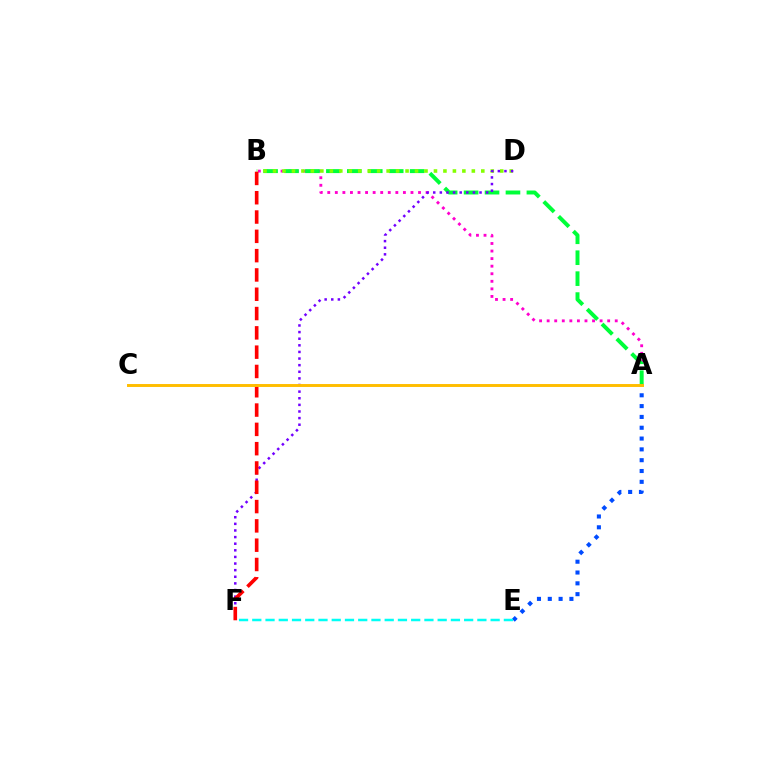{('A', 'B'): [{'color': '#ff00cf', 'line_style': 'dotted', 'thickness': 2.06}, {'color': '#00ff39', 'line_style': 'dashed', 'thickness': 2.84}], ('A', 'E'): [{'color': '#004bff', 'line_style': 'dotted', 'thickness': 2.94}], ('B', 'D'): [{'color': '#84ff00', 'line_style': 'dotted', 'thickness': 2.57}], ('D', 'F'): [{'color': '#7200ff', 'line_style': 'dotted', 'thickness': 1.8}], ('E', 'F'): [{'color': '#00fff6', 'line_style': 'dashed', 'thickness': 1.8}], ('B', 'F'): [{'color': '#ff0000', 'line_style': 'dashed', 'thickness': 2.62}], ('A', 'C'): [{'color': '#ffbd00', 'line_style': 'solid', 'thickness': 2.11}]}